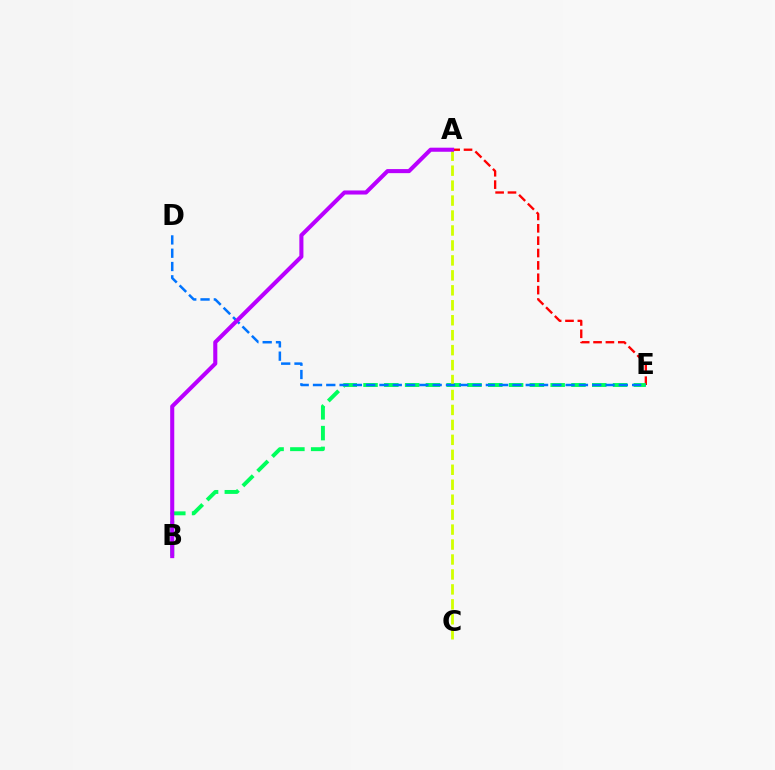{('A', 'E'): [{'color': '#ff0000', 'line_style': 'dashed', 'thickness': 1.68}], ('B', 'E'): [{'color': '#00ff5c', 'line_style': 'dashed', 'thickness': 2.82}], ('A', 'C'): [{'color': '#d1ff00', 'line_style': 'dashed', 'thickness': 2.03}], ('D', 'E'): [{'color': '#0074ff', 'line_style': 'dashed', 'thickness': 1.81}], ('A', 'B'): [{'color': '#b900ff', 'line_style': 'solid', 'thickness': 2.93}]}